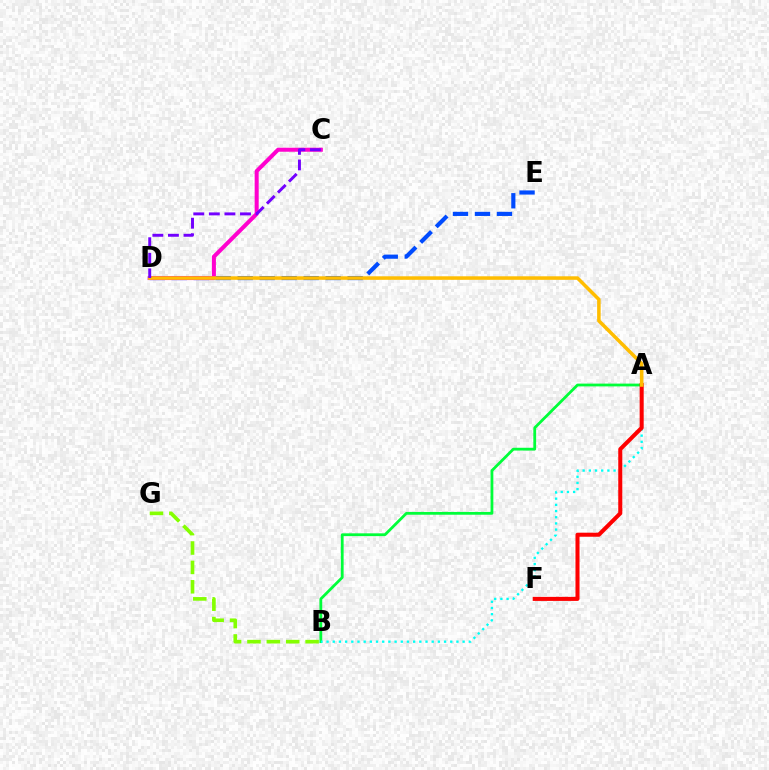{('A', 'B'): [{'color': '#00ff39', 'line_style': 'solid', 'thickness': 2.01}, {'color': '#00fff6', 'line_style': 'dotted', 'thickness': 1.68}], ('A', 'F'): [{'color': '#ff0000', 'line_style': 'solid', 'thickness': 2.91}], ('D', 'E'): [{'color': '#004bff', 'line_style': 'dashed', 'thickness': 2.99}], ('C', 'D'): [{'color': '#ff00cf', 'line_style': 'solid', 'thickness': 2.9}, {'color': '#7200ff', 'line_style': 'dashed', 'thickness': 2.12}], ('A', 'D'): [{'color': '#ffbd00', 'line_style': 'solid', 'thickness': 2.55}], ('B', 'G'): [{'color': '#84ff00', 'line_style': 'dashed', 'thickness': 2.63}]}